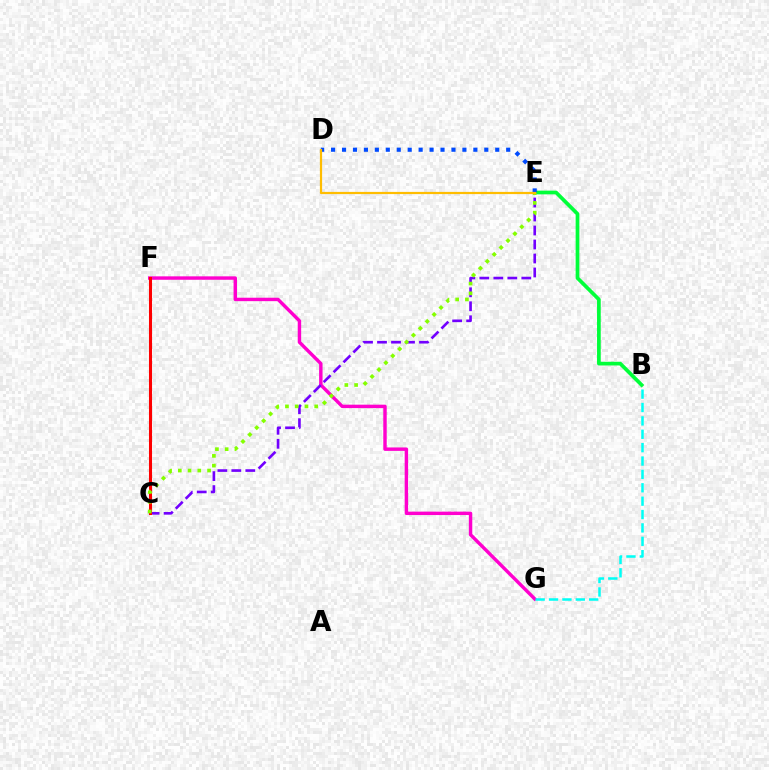{('B', 'E'): [{'color': '#00ff39', 'line_style': 'solid', 'thickness': 2.67}], ('F', 'G'): [{'color': '#ff00cf', 'line_style': 'solid', 'thickness': 2.47}], ('C', 'E'): [{'color': '#7200ff', 'line_style': 'dashed', 'thickness': 1.9}, {'color': '#84ff00', 'line_style': 'dotted', 'thickness': 2.65}], ('C', 'F'): [{'color': '#ff0000', 'line_style': 'solid', 'thickness': 2.2}], ('B', 'G'): [{'color': '#00fff6', 'line_style': 'dashed', 'thickness': 1.82}], ('D', 'E'): [{'color': '#004bff', 'line_style': 'dotted', 'thickness': 2.97}, {'color': '#ffbd00', 'line_style': 'solid', 'thickness': 1.59}]}